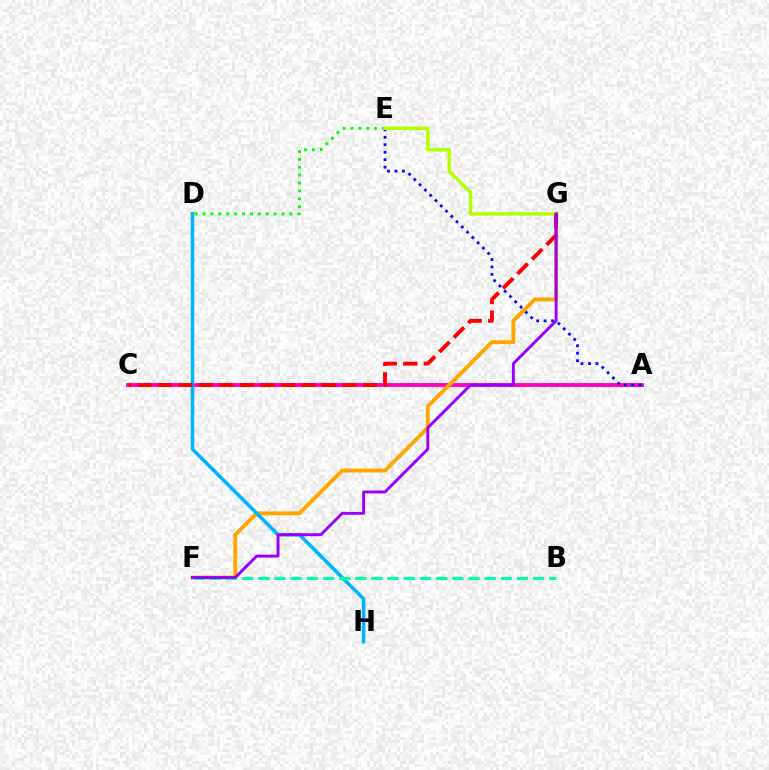{('A', 'C'): [{'color': '#ff00bd', 'line_style': 'solid', 'thickness': 2.77}], ('D', 'E'): [{'color': '#08ff00', 'line_style': 'dotted', 'thickness': 2.14}], ('A', 'E'): [{'color': '#0010ff', 'line_style': 'dotted', 'thickness': 2.03}], ('F', 'G'): [{'color': '#ffa500', 'line_style': 'solid', 'thickness': 2.79}, {'color': '#9b00ff', 'line_style': 'solid', 'thickness': 2.11}], ('D', 'H'): [{'color': '#00b5ff', 'line_style': 'solid', 'thickness': 2.54}], ('B', 'F'): [{'color': '#00ff9d', 'line_style': 'dashed', 'thickness': 2.2}], ('E', 'G'): [{'color': '#b3ff00', 'line_style': 'solid', 'thickness': 2.5}], ('C', 'G'): [{'color': '#ff0000', 'line_style': 'dashed', 'thickness': 2.79}]}